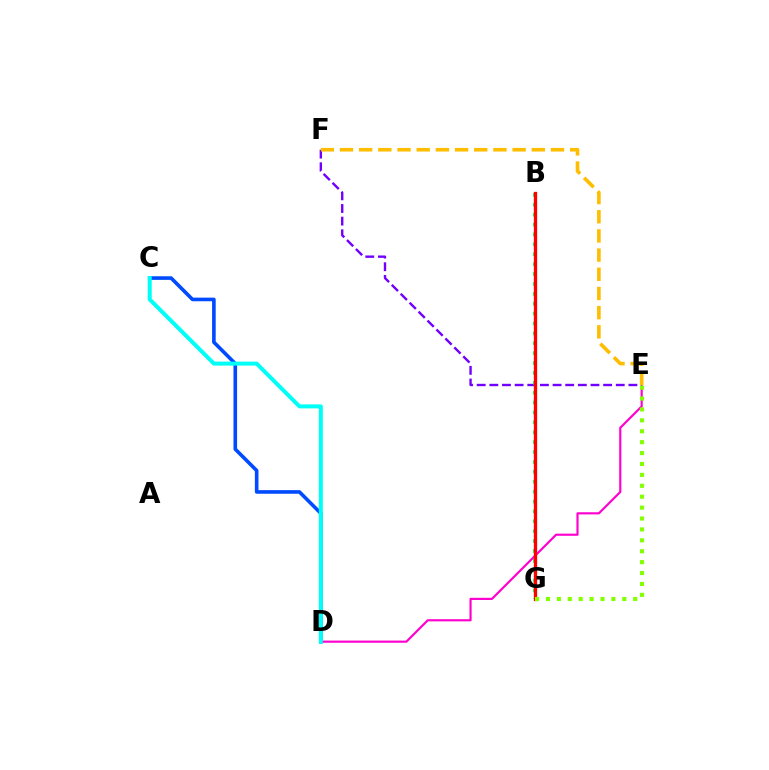{('D', 'E'): [{'color': '#ff00cf', 'line_style': 'solid', 'thickness': 1.56}], ('C', 'D'): [{'color': '#004bff', 'line_style': 'solid', 'thickness': 2.6}, {'color': '#00fff6', 'line_style': 'solid', 'thickness': 2.88}], ('E', 'F'): [{'color': '#7200ff', 'line_style': 'dashed', 'thickness': 1.72}, {'color': '#ffbd00', 'line_style': 'dashed', 'thickness': 2.61}], ('B', 'G'): [{'color': '#00ff39', 'line_style': 'dotted', 'thickness': 2.69}, {'color': '#ff0000', 'line_style': 'solid', 'thickness': 2.37}], ('E', 'G'): [{'color': '#84ff00', 'line_style': 'dotted', 'thickness': 2.96}]}